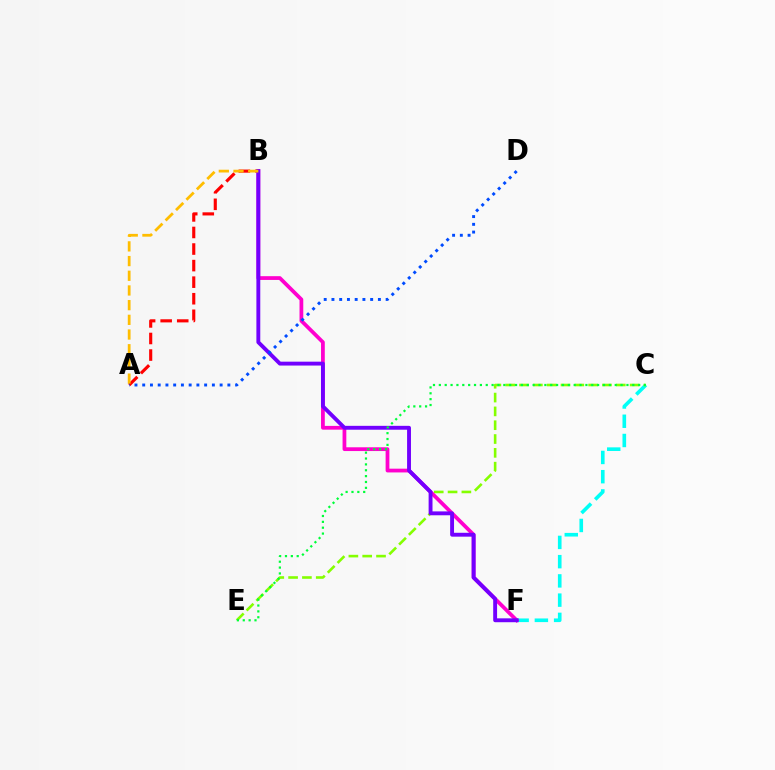{('C', 'F'): [{'color': '#00fff6', 'line_style': 'dashed', 'thickness': 2.61}], ('C', 'E'): [{'color': '#84ff00', 'line_style': 'dashed', 'thickness': 1.88}, {'color': '#00ff39', 'line_style': 'dotted', 'thickness': 1.59}], ('B', 'F'): [{'color': '#ff00cf', 'line_style': 'solid', 'thickness': 2.71}, {'color': '#7200ff', 'line_style': 'solid', 'thickness': 2.79}], ('A', 'B'): [{'color': '#ff0000', 'line_style': 'dashed', 'thickness': 2.25}, {'color': '#ffbd00', 'line_style': 'dashed', 'thickness': 2.0}], ('A', 'D'): [{'color': '#004bff', 'line_style': 'dotted', 'thickness': 2.1}]}